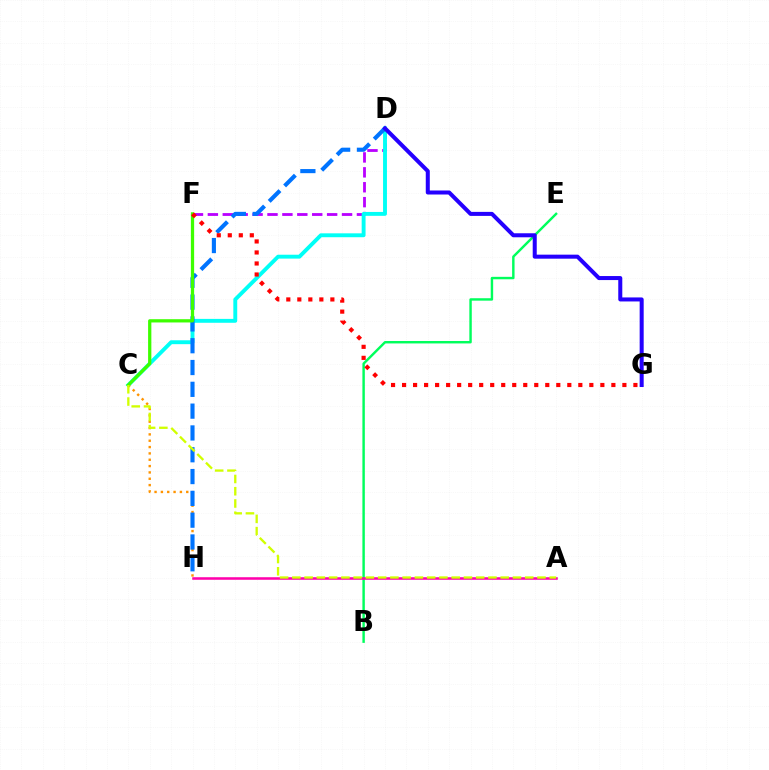{('D', 'F'): [{'color': '#b900ff', 'line_style': 'dashed', 'thickness': 2.03}], ('B', 'E'): [{'color': '#00ff5c', 'line_style': 'solid', 'thickness': 1.75}], ('C', 'D'): [{'color': '#00fff6', 'line_style': 'solid', 'thickness': 2.8}], ('C', 'H'): [{'color': '#ff9400', 'line_style': 'dotted', 'thickness': 1.72}], ('A', 'H'): [{'color': '#ff00ac', 'line_style': 'solid', 'thickness': 1.83}], ('D', 'H'): [{'color': '#0074ff', 'line_style': 'dashed', 'thickness': 2.96}], ('C', 'F'): [{'color': '#3dff00', 'line_style': 'solid', 'thickness': 2.35}], ('F', 'G'): [{'color': '#ff0000', 'line_style': 'dotted', 'thickness': 2.99}], ('A', 'C'): [{'color': '#d1ff00', 'line_style': 'dashed', 'thickness': 1.66}], ('D', 'G'): [{'color': '#2500ff', 'line_style': 'solid', 'thickness': 2.9}]}